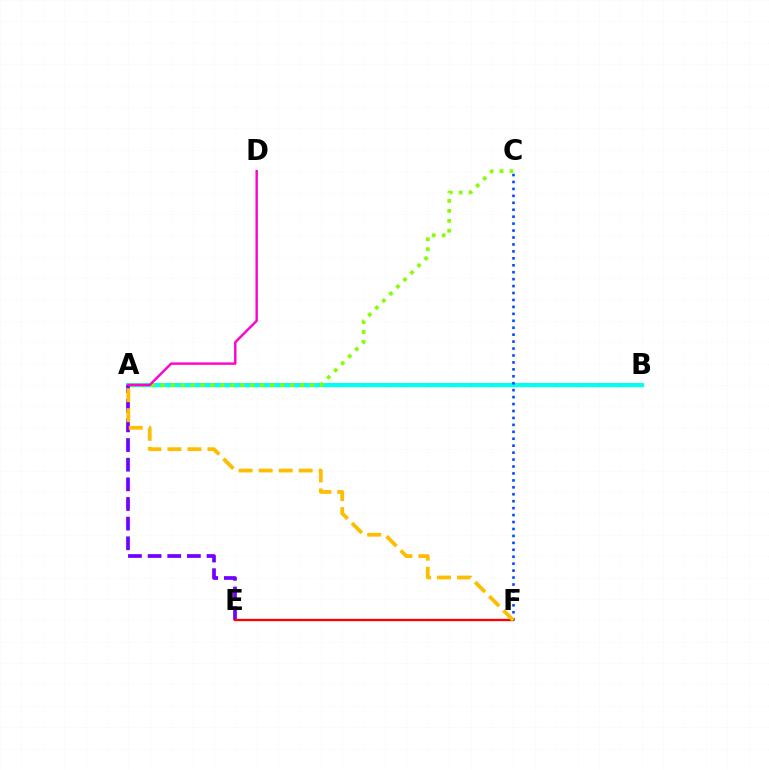{('A', 'B'): [{'color': '#00ff39', 'line_style': 'solid', 'thickness': 2.44}, {'color': '#00fff6', 'line_style': 'solid', 'thickness': 2.87}], ('A', 'E'): [{'color': '#7200ff', 'line_style': 'dashed', 'thickness': 2.67}], ('A', 'C'): [{'color': '#84ff00', 'line_style': 'dotted', 'thickness': 2.7}], ('E', 'F'): [{'color': '#ff0000', 'line_style': 'solid', 'thickness': 1.67}], ('C', 'F'): [{'color': '#004bff', 'line_style': 'dotted', 'thickness': 1.89}], ('A', 'F'): [{'color': '#ffbd00', 'line_style': 'dashed', 'thickness': 2.72}], ('A', 'D'): [{'color': '#ff00cf', 'line_style': 'solid', 'thickness': 1.73}]}